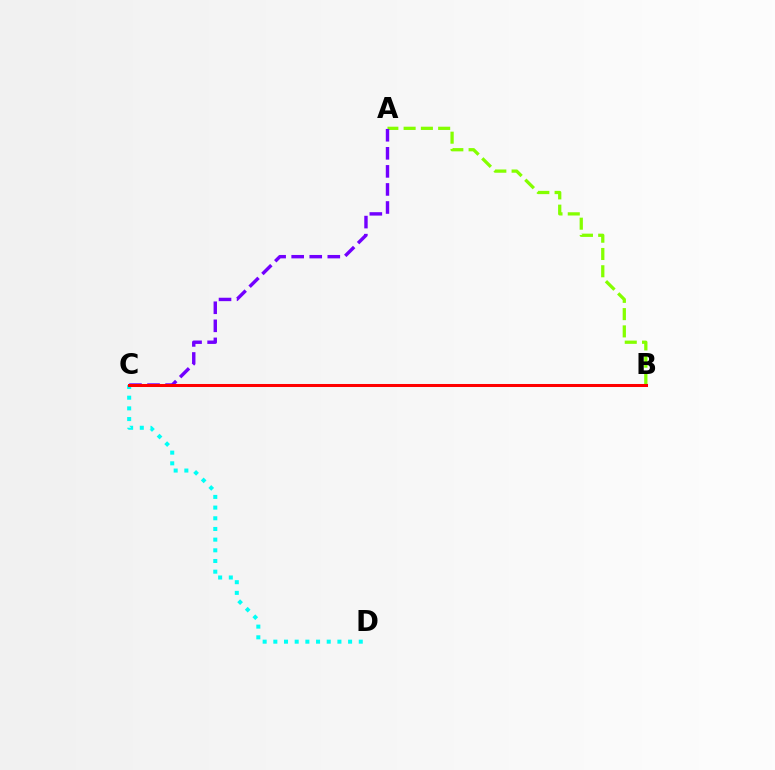{('C', 'D'): [{'color': '#00fff6', 'line_style': 'dotted', 'thickness': 2.9}], ('A', 'B'): [{'color': '#84ff00', 'line_style': 'dashed', 'thickness': 2.35}], ('A', 'C'): [{'color': '#7200ff', 'line_style': 'dashed', 'thickness': 2.45}], ('B', 'C'): [{'color': '#ff0000', 'line_style': 'solid', 'thickness': 2.18}]}